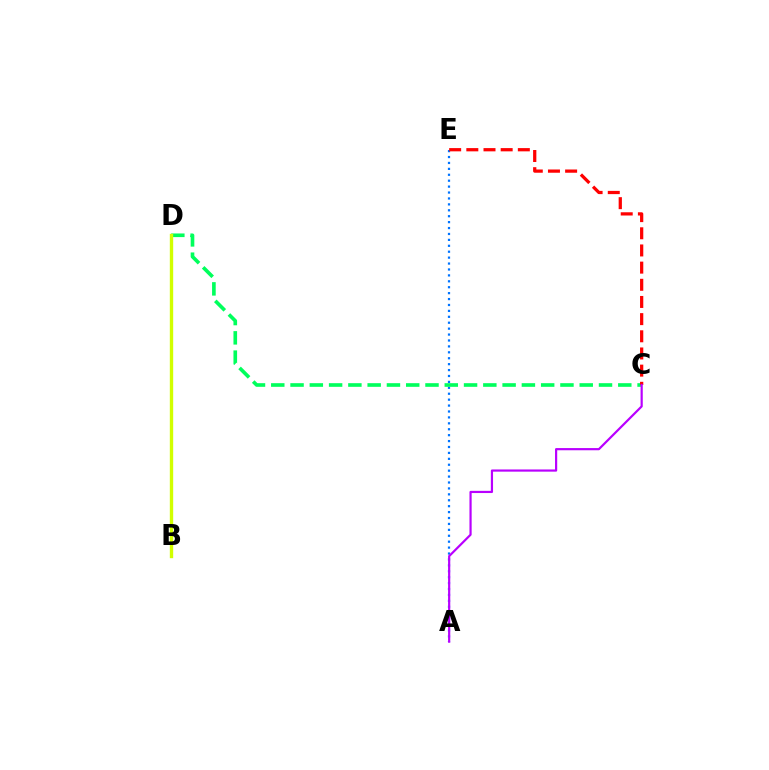{('A', 'E'): [{'color': '#0074ff', 'line_style': 'dotted', 'thickness': 1.61}], ('C', 'D'): [{'color': '#00ff5c', 'line_style': 'dashed', 'thickness': 2.62}], ('B', 'D'): [{'color': '#d1ff00', 'line_style': 'solid', 'thickness': 2.42}], ('C', 'E'): [{'color': '#ff0000', 'line_style': 'dashed', 'thickness': 2.33}], ('A', 'C'): [{'color': '#b900ff', 'line_style': 'solid', 'thickness': 1.58}]}